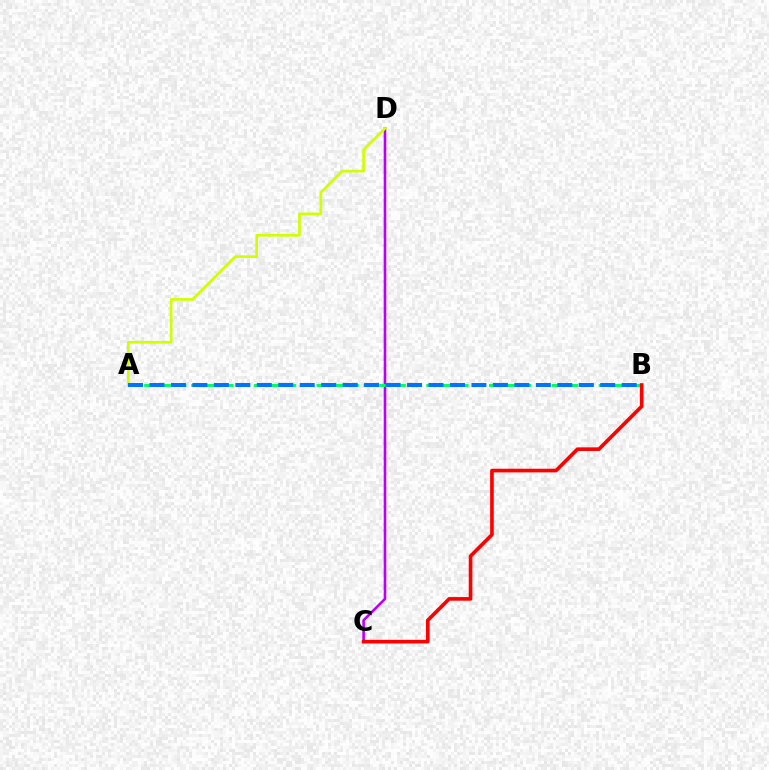{('C', 'D'): [{'color': '#b900ff', 'line_style': 'solid', 'thickness': 1.87}], ('A', 'B'): [{'color': '#00ff5c', 'line_style': 'dashed', 'thickness': 2.13}, {'color': '#0074ff', 'line_style': 'dashed', 'thickness': 2.92}], ('A', 'D'): [{'color': '#d1ff00', 'line_style': 'solid', 'thickness': 1.93}], ('B', 'C'): [{'color': '#ff0000', 'line_style': 'solid', 'thickness': 2.62}]}